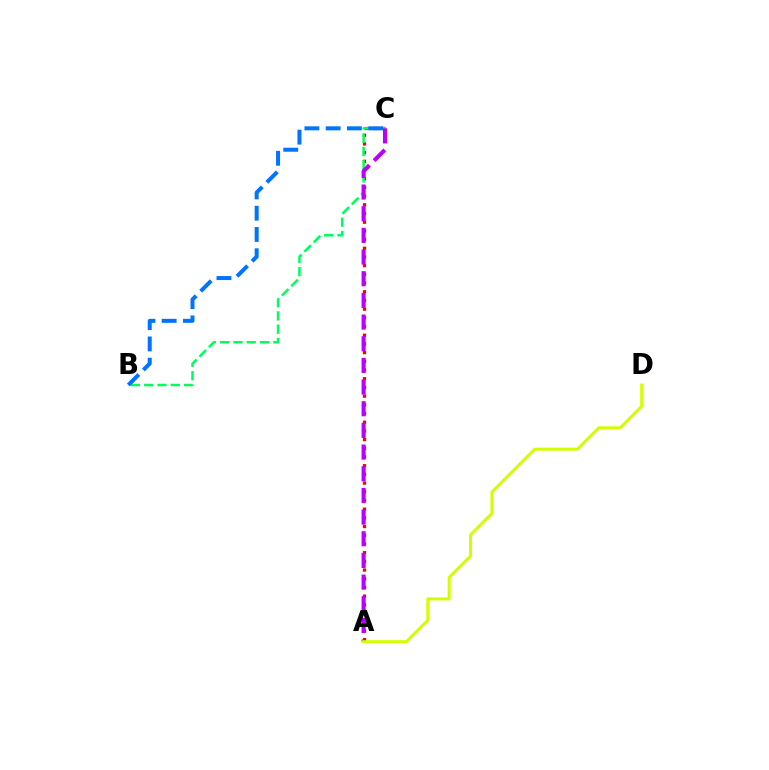{('A', 'C'): [{'color': '#ff0000', 'line_style': 'dotted', 'thickness': 2.36}, {'color': '#b900ff', 'line_style': 'dashed', 'thickness': 2.94}], ('B', 'C'): [{'color': '#00ff5c', 'line_style': 'dashed', 'thickness': 1.8}, {'color': '#0074ff', 'line_style': 'dashed', 'thickness': 2.89}], ('A', 'D'): [{'color': '#d1ff00', 'line_style': 'solid', 'thickness': 2.15}]}